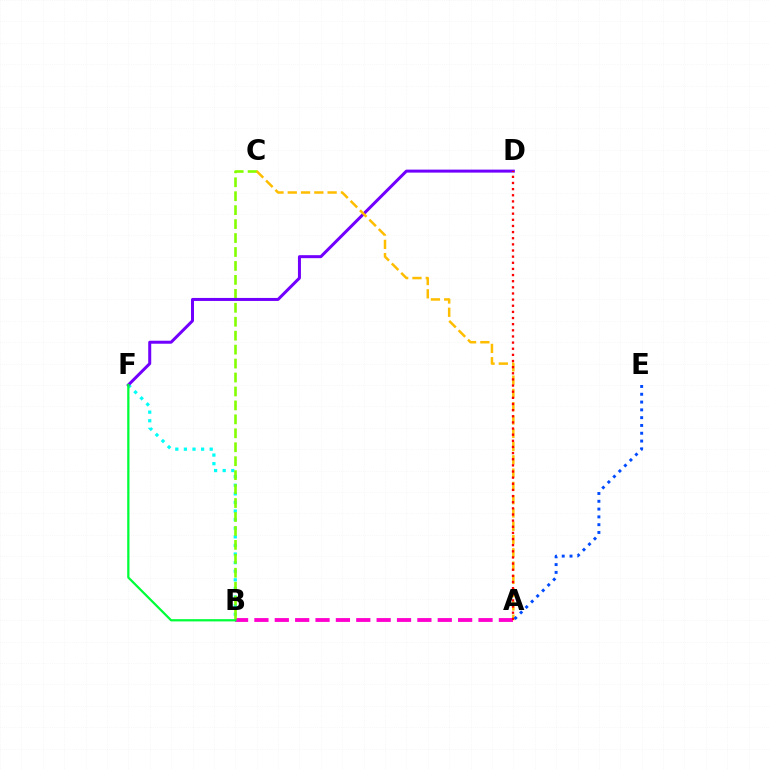{('B', 'F'): [{'color': '#00fff6', 'line_style': 'dotted', 'thickness': 2.34}, {'color': '#00ff39', 'line_style': 'solid', 'thickness': 1.62}], ('A', 'B'): [{'color': '#ff00cf', 'line_style': 'dashed', 'thickness': 2.77}], ('B', 'C'): [{'color': '#84ff00', 'line_style': 'dashed', 'thickness': 1.89}], ('D', 'F'): [{'color': '#7200ff', 'line_style': 'solid', 'thickness': 2.16}], ('A', 'C'): [{'color': '#ffbd00', 'line_style': 'dashed', 'thickness': 1.8}], ('A', 'D'): [{'color': '#ff0000', 'line_style': 'dotted', 'thickness': 1.67}], ('A', 'E'): [{'color': '#004bff', 'line_style': 'dotted', 'thickness': 2.12}]}